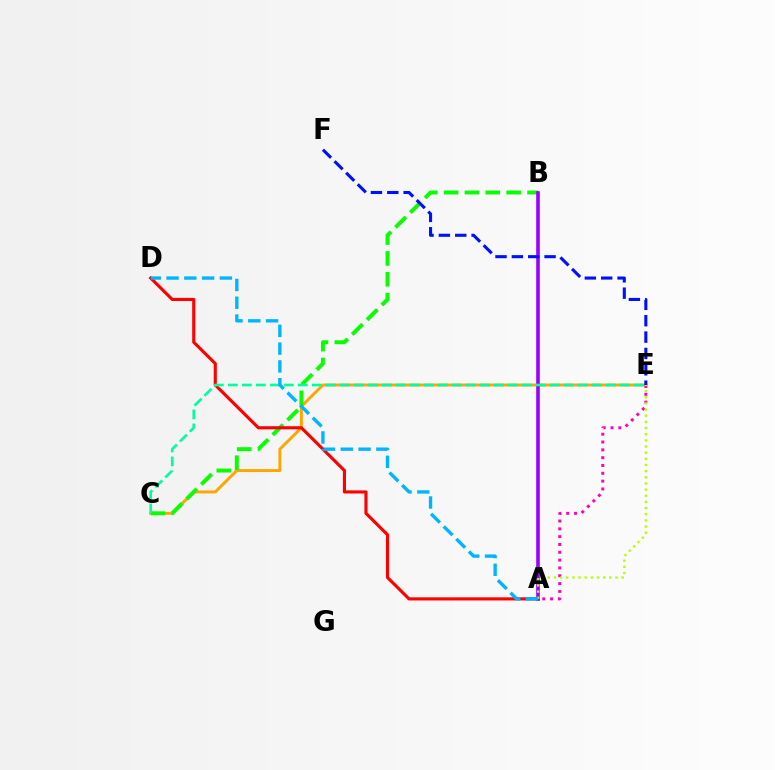{('C', 'E'): [{'color': '#ffa500', 'line_style': 'solid', 'thickness': 2.11}, {'color': '#00ff9d', 'line_style': 'dashed', 'thickness': 1.9}], ('B', 'C'): [{'color': '#08ff00', 'line_style': 'dashed', 'thickness': 2.83}], ('A', 'E'): [{'color': '#ff00bd', 'line_style': 'dotted', 'thickness': 2.12}, {'color': '#b3ff00', 'line_style': 'dotted', 'thickness': 1.67}], ('A', 'D'): [{'color': '#ff0000', 'line_style': 'solid', 'thickness': 2.25}, {'color': '#00b5ff', 'line_style': 'dashed', 'thickness': 2.42}], ('A', 'B'): [{'color': '#9b00ff', 'line_style': 'solid', 'thickness': 2.59}], ('E', 'F'): [{'color': '#0010ff', 'line_style': 'dashed', 'thickness': 2.22}]}